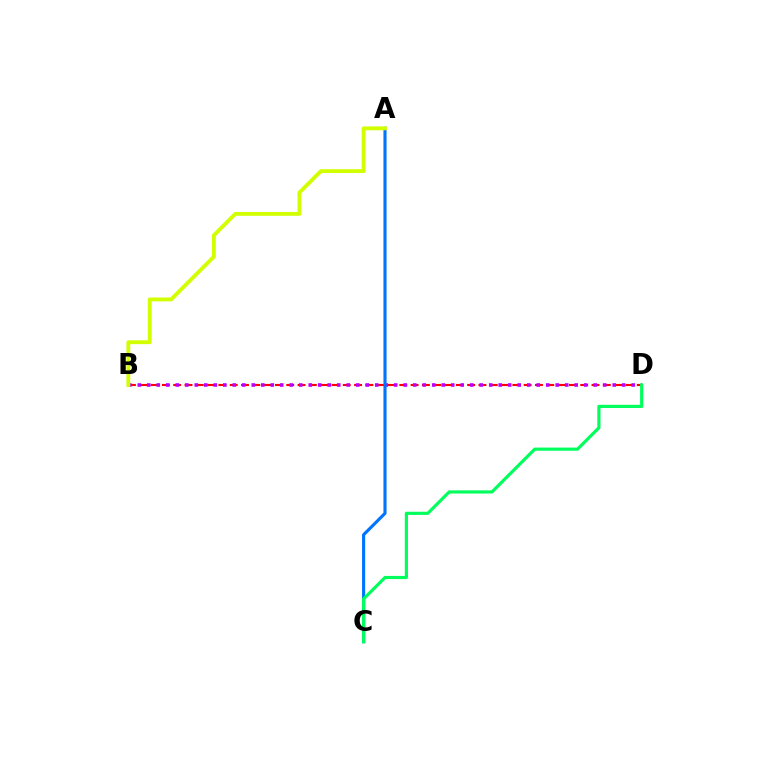{('B', 'D'): [{'color': '#ff0000', 'line_style': 'dashed', 'thickness': 1.54}, {'color': '#b900ff', 'line_style': 'dotted', 'thickness': 2.58}], ('A', 'C'): [{'color': '#0074ff', 'line_style': 'solid', 'thickness': 2.25}], ('C', 'D'): [{'color': '#00ff5c', 'line_style': 'solid', 'thickness': 2.28}], ('A', 'B'): [{'color': '#d1ff00', 'line_style': 'solid', 'thickness': 2.77}]}